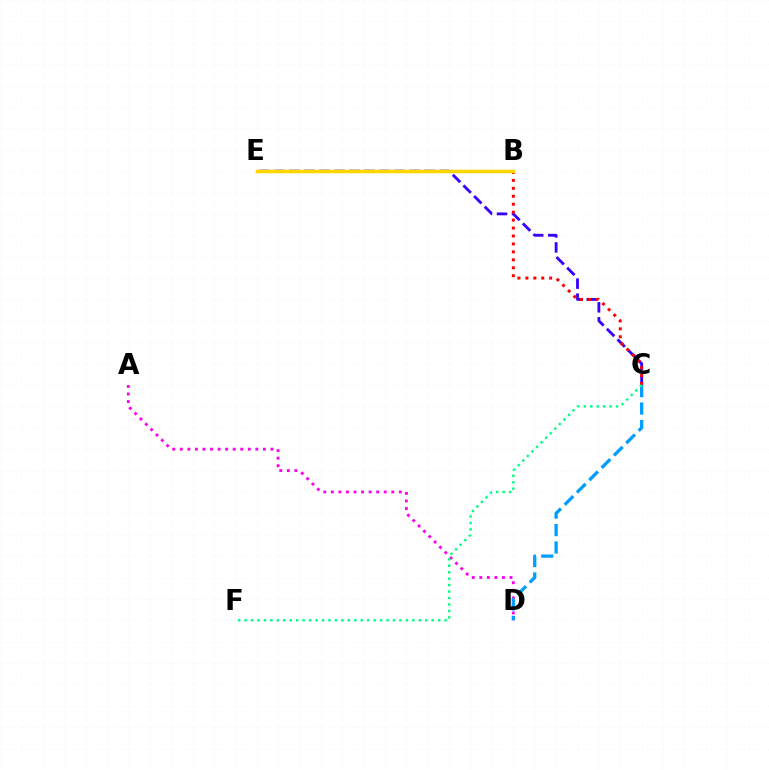{('C', 'E'): [{'color': '#3700ff', 'line_style': 'dashed', 'thickness': 2.04}], ('B', 'C'): [{'color': '#ff0000', 'line_style': 'dotted', 'thickness': 2.16}], ('A', 'D'): [{'color': '#ff00ed', 'line_style': 'dotted', 'thickness': 2.05}], ('B', 'E'): [{'color': '#4fff00', 'line_style': 'dotted', 'thickness': 1.56}, {'color': '#ffd500', 'line_style': 'solid', 'thickness': 2.51}], ('C', 'D'): [{'color': '#009eff', 'line_style': 'dashed', 'thickness': 2.37}], ('C', 'F'): [{'color': '#00ff86', 'line_style': 'dotted', 'thickness': 1.75}]}